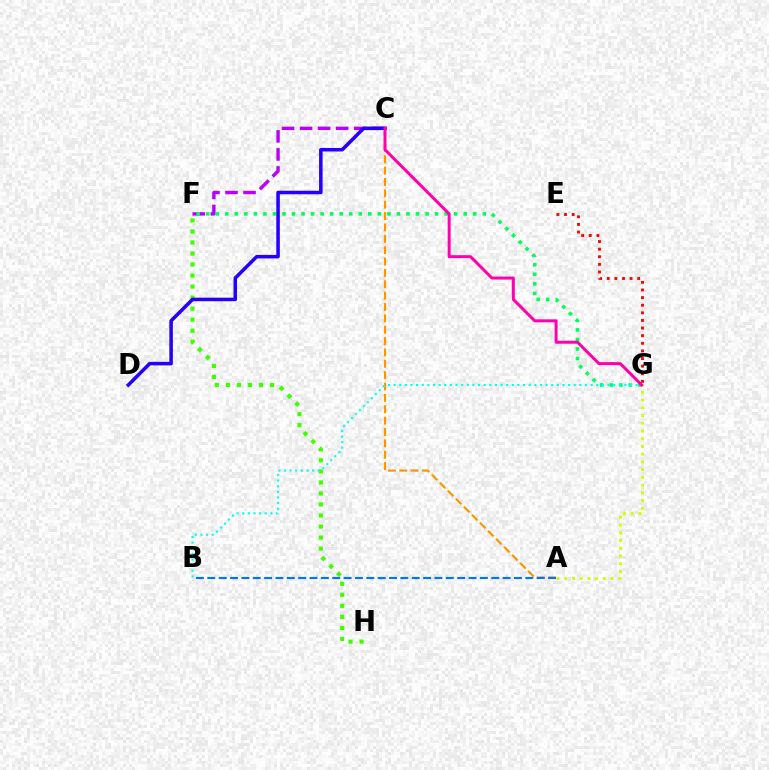{('C', 'F'): [{'color': '#b900ff', 'line_style': 'dashed', 'thickness': 2.45}], ('F', 'H'): [{'color': '#3dff00', 'line_style': 'dotted', 'thickness': 2.99}], ('F', 'G'): [{'color': '#00ff5c', 'line_style': 'dotted', 'thickness': 2.59}], ('A', 'C'): [{'color': '#ff9400', 'line_style': 'dashed', 'thickness': 1.54}], ('A', 'B'): [{'color': '#0074ff', 'line_style': 'dashed', 'thickness': 1.54}], ('A', 'G'): [{'color': '#d1ff00', 'line_style': 'dotted', 'thickness': 2.1}], ('C', 'D'): [{'color': '#2500ff', 'line_style': 'solid', 'thickness': 2.55}], ('B', 'G'): [{'color': '#00fff6', 'line_style': 'dotted', 'thickness': 1.53}], ('E', 'G'): [{'color': '#ff0000', 'line_style': 'dotted', 'thickness': 2.07}], ('C', 'G'): [{'color': '#ff00ac', 'line_style': 'solid', 'thickness': 2.15}]}